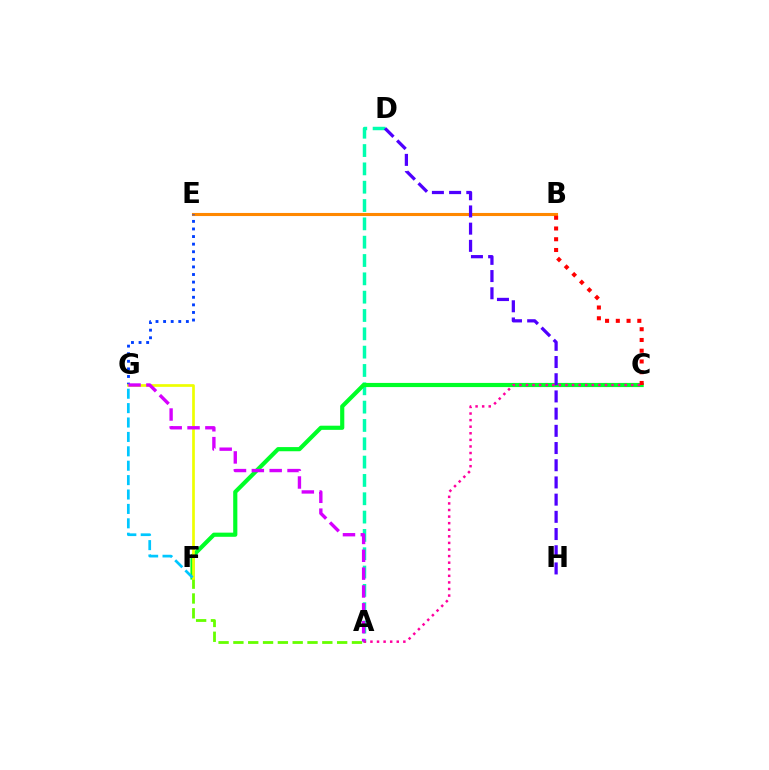{('A', 'F'): [{'color': '#66ff00', 'line_style': 'dashed', 'thickness': 2.01}], ('A', 'D'): [{'color': '#00ffaf', 'line_style': 'dashed', 'thickness': 2.49}], ('C', 'F'): [{'color': '#00ff27', 'line_style': 'solid', 'thickness': 2.99}], ('B', 'E'): [{'color': '#ff8800', 'line_style': 'solid', 'thickness': 2.22}], ('B', 'C'): [{'color': '#ff0000', 'line_style': 'dotted', 'thickness': 2.92}], ('D', 'H'): [{'color': '#4f00ff', 'line_style': 'dashed', 'thickness': 2.34}], ('E', 'G'): [{'color': '#003fff', 'line_style': 'dotted', 'thickness': 2.06}], ('F', 'G'): [{'color': '#eeff00', 'line_style': 'solid', 'thickness': 1.94}, {'color': '#00c7ff', 'line_style': 'dashed', 'thickness': 1.96}], ('A', 'C'): [{'color': '#ff00a0', 'line_style': 'dotted', 'thickness': 1.79}], ('A', 'G'): [{'color': '#d600ff', 'line_style': 'dashed', 'thickness': 2.42}]}